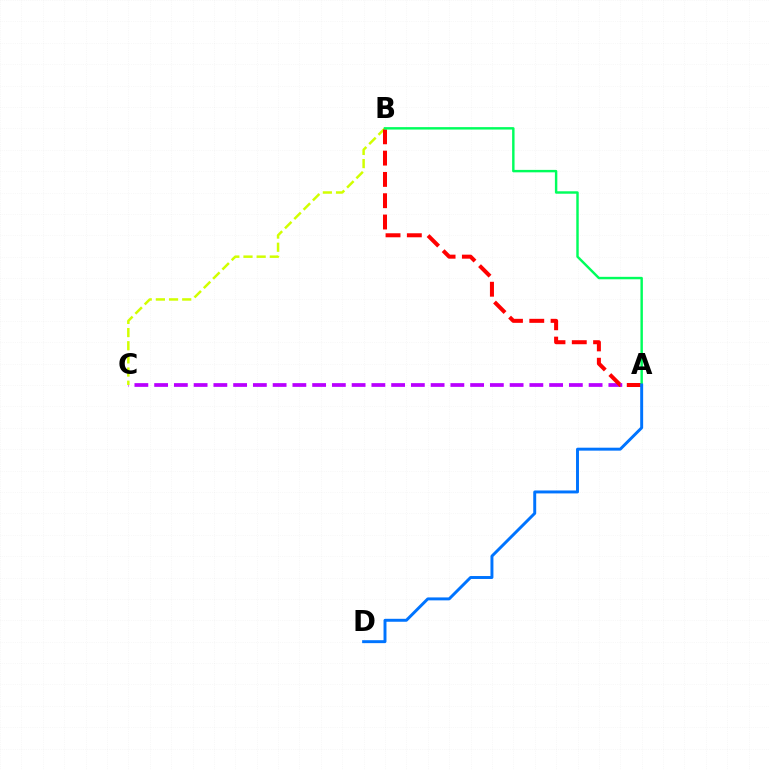{('A', 'C'): [{'color': '#b900ff', 'line_style': 'dashed', 'thickness': 2.68}], ('B', 'C'): [{'color': '#d1ff00', 'line_style': 'dashed', 'thickness': 1.79}], ('A', 'B'): [{'color': '#ff0000', 'line_style': 'dashed', 'thickness': 2.89}, {'color': '#00ff5c', 'line_style': 'solid', 'thickness': 1.75}], ('A', 'D'): [{'color': '#0074ff', 'line_style': 'solid', 'thickness': 2.12}]}